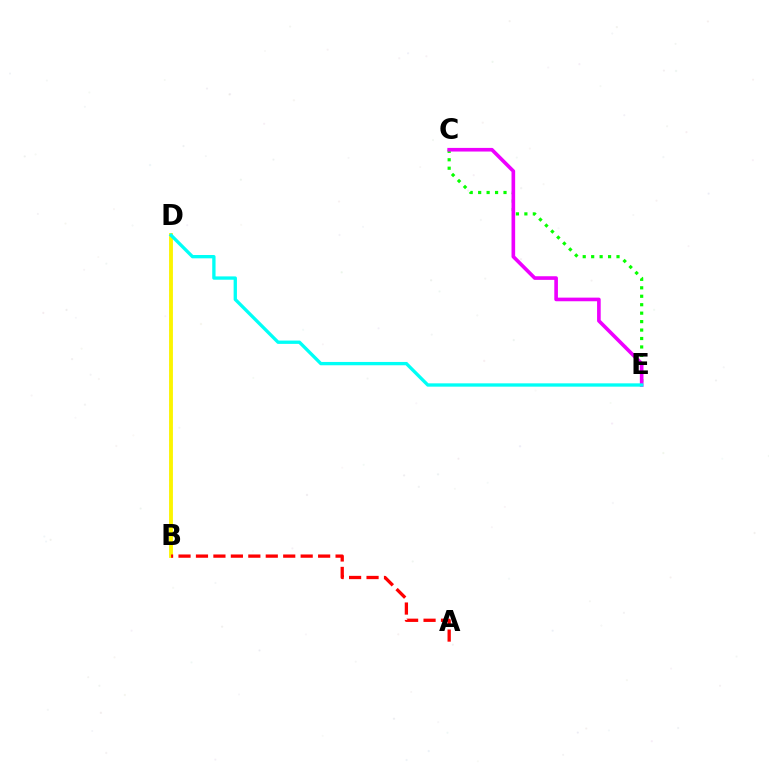{('C', 'E'): [{'color': '#08ff00', 'line_style': 'dotted', 'thickness': 2.3}, {'color': '#ee00ff', 'line_style': 'solid', 'thickness': 2.61}], ('B', 'D'): [{'color': '#0010ff', 'line_style': 'dotted', 'thickness': 1.57}, {'color': '#fcf500', 'line_style': 'solid', 'thickness': 2.76}], ('D', 'E'): [{'color': '#00fff6', 'line_style': 'solid', 'thickness': 2.39}], ('A', 'B'): [{'color': '#ff0000', 'line_style': 'dashed', 'thickness': 2.37}]}